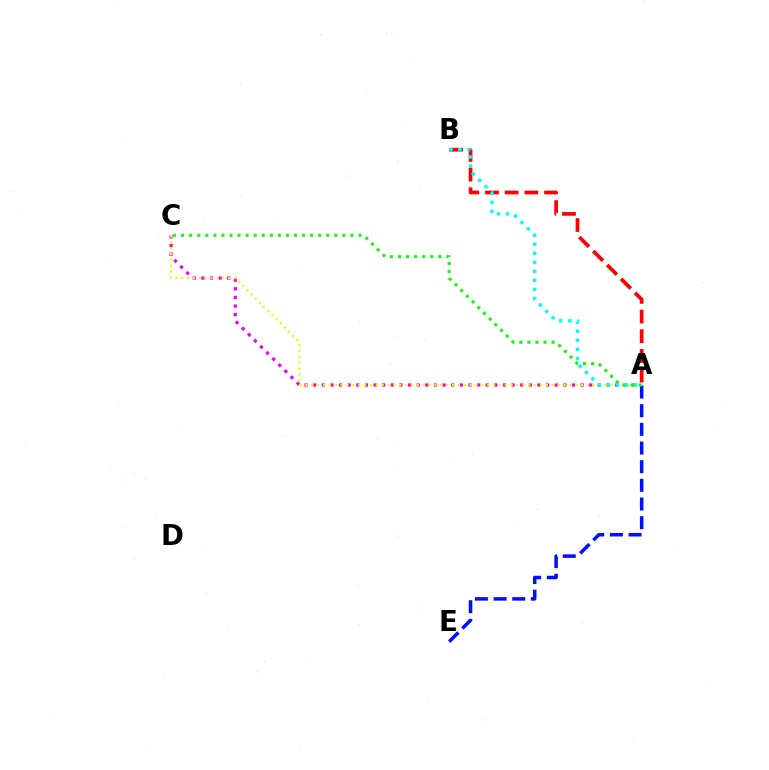{('A', 'C'): [{'color': '#ee00ff', 'line_style': 'dotted', 'thickness': 2.34}, {'color': '#fcf500', 'line_style': 'dotted', 'thickness': 1.59}, {'color': '#08ff00', 'line_style': 'dotted', 'thickness': 2.19}], ('A', 'E'): [{'color': '#0010ff', 'line_style': 'dashed', 'thickness': 2.54}], ('A', 'B'): [{'color': '#ff0000', 'line_style': 'dashed', 'thickness': 2.67}, {'color': '#00fff6', 'line_style': 'dotted', 'thickness': 2.45}]}